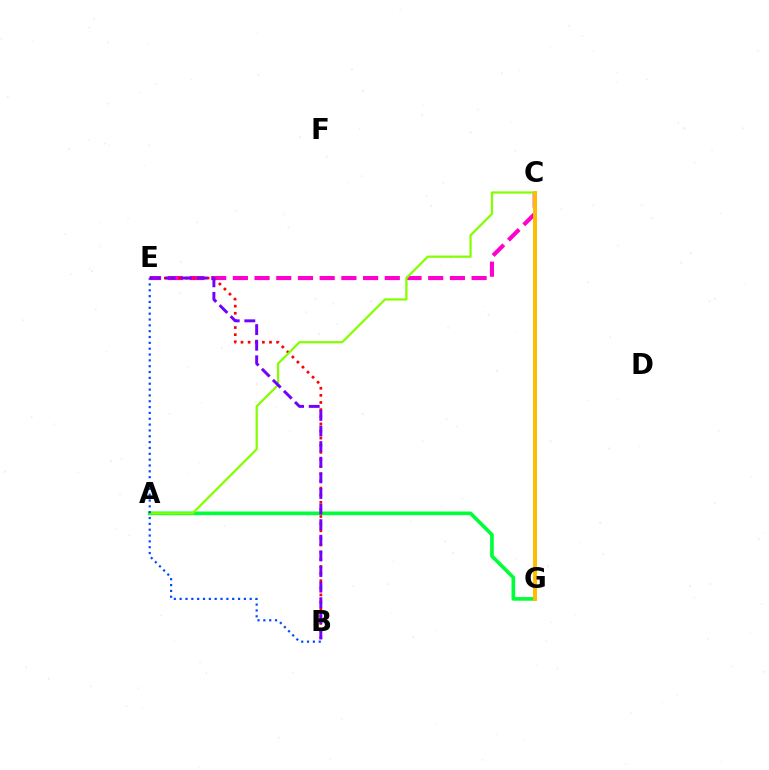{('C', 'E'): [{'color': '#ff00cf', 'line_style': 'dashed', 'thickness': 2.95}], ('A', 'G'): [{'color': '#00ff39', 'line_style': 'solid', 'thickness': 2.63}], ('B', 'E'): [{'color': '#ff0000', 'line_style': 'dotted', 'thickness': 1.94}, {'color': '#004bff', 'line_style': 'dotted', 'thickness': 1.59}, {'color': '#7200ff', 'line_style': 'dashed', 'thickness': 2.12}], ('A', 'C'): [{'color': '#84ff00', 'line_style': 'solid', 'thickness': 1.62}], ('C', 'G'): [{'color': '#00fff6', 'line_style': 'dashed', 'thickness': 1.88}, {'color': '#ffbd00', 'line_style': 'solid', 'thickness': 2.83}]}